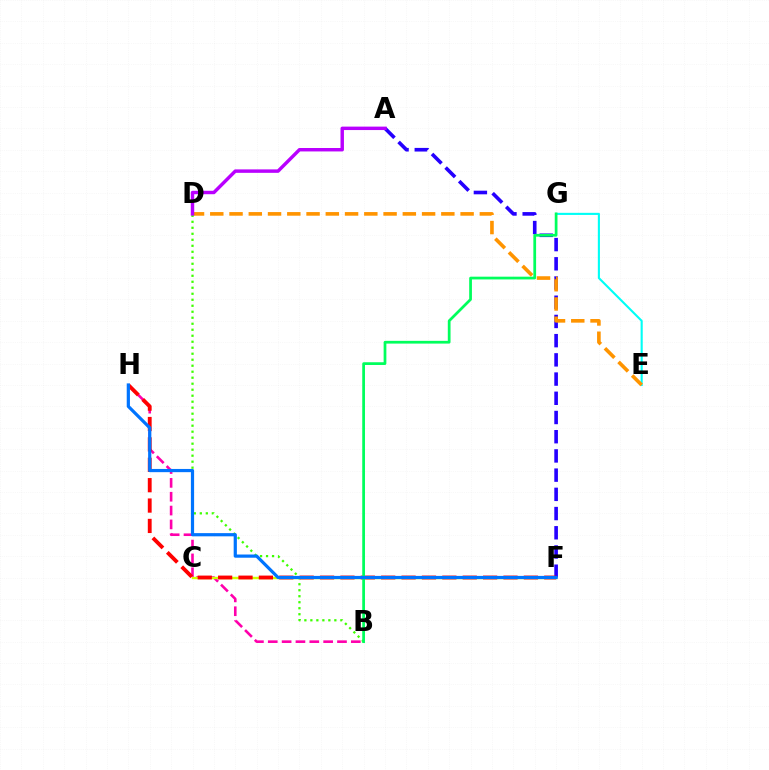{('B', 'H'): [{'color': '#ff00ac', 'line_style': 'dashed', 'thickness': 1.88}], ('C', 'F'): [{'color': '#d1ff00', 'line_style': 'solid', 'thickness': 1.74}], ('A', 'F'): [{'color': '#2500ff', 'line_style': 'dashed', 'thickness': 2.61}], ('E', 'G'): [{'color': '#00fff6', 'line_style': 'solid', 'thickness': 1.52}], ('D', 'E'): [{'color': '#ff9400', 'line_style': 'dashed', 'thickness': 2.62}], ('B', 'D'): [{'color': '#3dff00', 'line_style': 'dotted', 'thickness': 1.63}], ('F', 'H'): [{'color': '#ff0000', 'line_style': 'dashed', 'thickness': 2.77}, {'color': '#0074ff', 'line_style': 'solid', 'thickness': 2.31}], ('B', 'G'): [{'color': '#00ff5c', 'line_style': 'solid', 'thickness': 1.97}], ('A', 'D'): [{'color': '#b900ff', 'line_style': 'solid', 'thickness': 2.48}]}